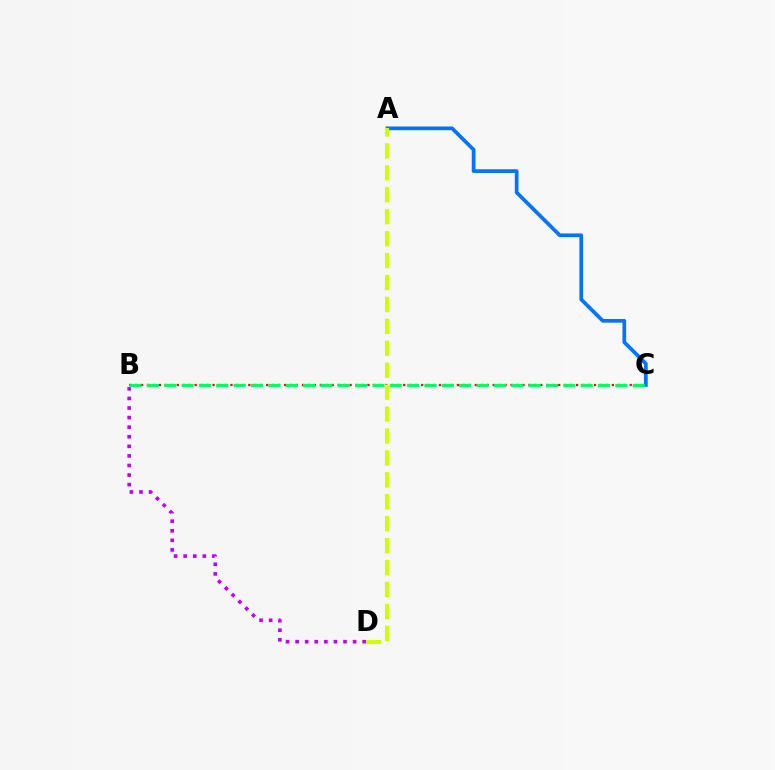{('B', 'D'): [{'color': '#b900ff', 'line_style': 'dotted', 'thickness': 2.6}], ('B', 'C'): [{'color': '#ff0000', 'line_style': 'dotted', 'thickness': 1.62}, {'color': '#00ff5c', 'line_style': 'dashed', 'thickness': 2.36}], ('A', 'C'): [{'color': '#0074ff', 'line_style': 'solid', 'thickness': 2.68}], ('A', 'D'): [{'color': '#d1ff00', 'line_style': 'dashed', 'thickness': 2.98}]}